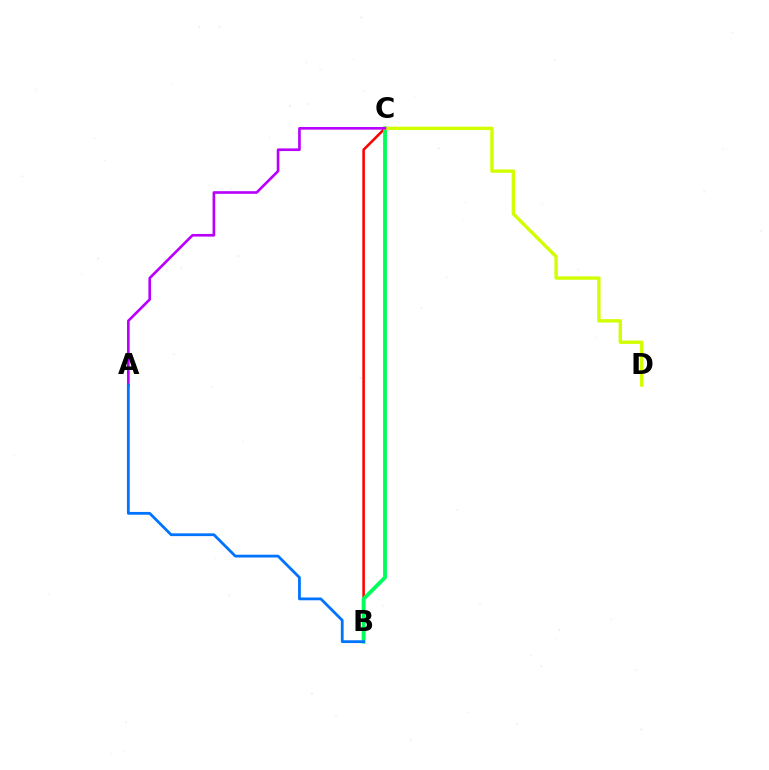{('B', 'C'): [{'color': '#ff0000', 'line_style': 'solid', 'thickness': 1.86}, {'color': '#00ff5c', 'line_style': 'solid', 'thickness': 2.77}], ('C', 'D'): [{'color': '#d1ff00', 'line_style': 'solid', 'thickness': 2.43}], ('A', 'C'): [{'color': '#b900ff', 'line_style': 'solid', 'thickness': 1.91}], ('A', 'B'): [{'color': '#0074ff', 'line_style': 'solid', 'thickness': 2.01}]}